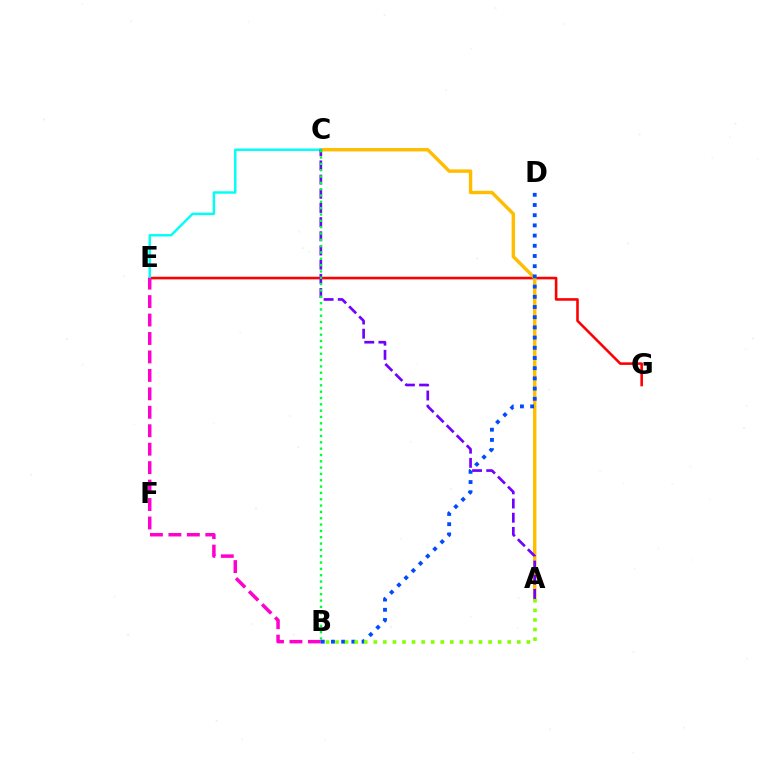{('E', 'G'): [{'color': '#ff0000', 'line_style': 'solid', 'thickness': 1.86}], ('A', 'C'): [{'color': '#ffbd00', 'line_style': 'solid', 'thickness': 2.46}, {'color': '#7200ff', 'line_style': 'dashed', 'thickness': 1.93}], ('C', 'E'): [{'color': '#00fff6', 'line_style': 'solid', 'thickness': 1.77}], ('B', 'E'): [{'color': '#ff00cf', 'line_style': 'dashed', 'thickness': 2.51}], ('B', 'D'): [{'color': '#004bff', 'line_style': 'dotted', 'thickness': 2.77}], ('A', 'B'): [{'color': '#84ff00', 'line_style': 'dotted', 'thickness': 2.6}], ('B', 'C'): [{'color': '#00ff39', 'line_style': 'dotted', 'thickness': 1.72}]}